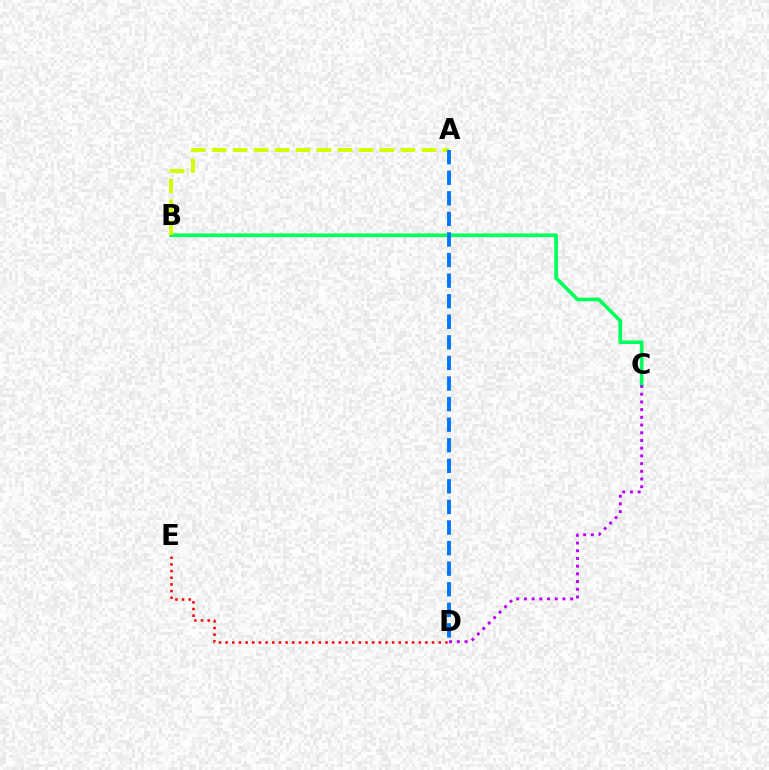{('B', 'C'): [{'color': '#00ff5c', 'line_style': 'solid', 'thickness': 2.64}], ('C', 'D'): [{'color': '#b900ff', 'line_style': 'dotted', 'thickness': 2.09}], ('D', 'E'): [{'color': '#ff0000', 'line_style': 'dotted', 'thickness': 1.81}], ('A', 'B'): [{'color': '#d1ff00', 'line_style': 'dashed', 'thickness': 2.85}], ('A', 'D'): [{'color': '#0074ff', 'line_style': 'dashed', 'thickness': 2.79}]}